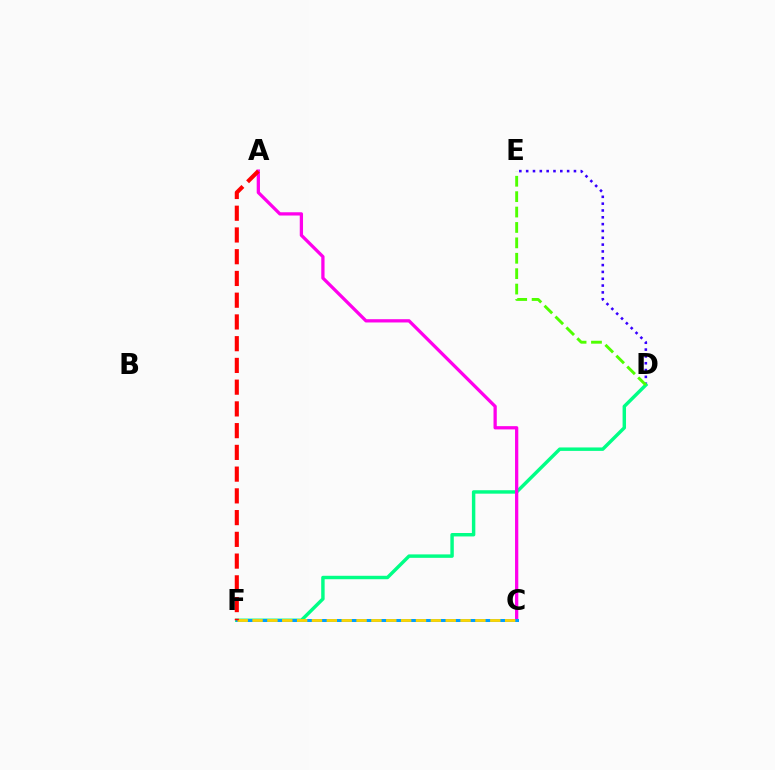{('D', 'E'): [{'color': '#3700ff', 'line_style': 'dotted', 'thickness': 1.85}, {'color': '#4fff00', 'line_style': 'dashed', 'thickness': 2.09}], ('D', 'F'): [{'color': '#00ff86', 'line_style': 'solid', 'thickness': 2.48}], ('A', 'C'): [{'color': '#ff00ed', 'line_style': 'solid', 'thickness': 2.35}], ('C', 'F'): [{'color': '#009eff', 'line_style': 'solid', 'thickness': 2.15}, {'color': '#ffd500', 'line_style': 'dashed', 'thickness': 2.02}], ('A', 'F'): [{'color': '#ff0000', 'line_style': 'dashed', 'thickness': 2.95}]}